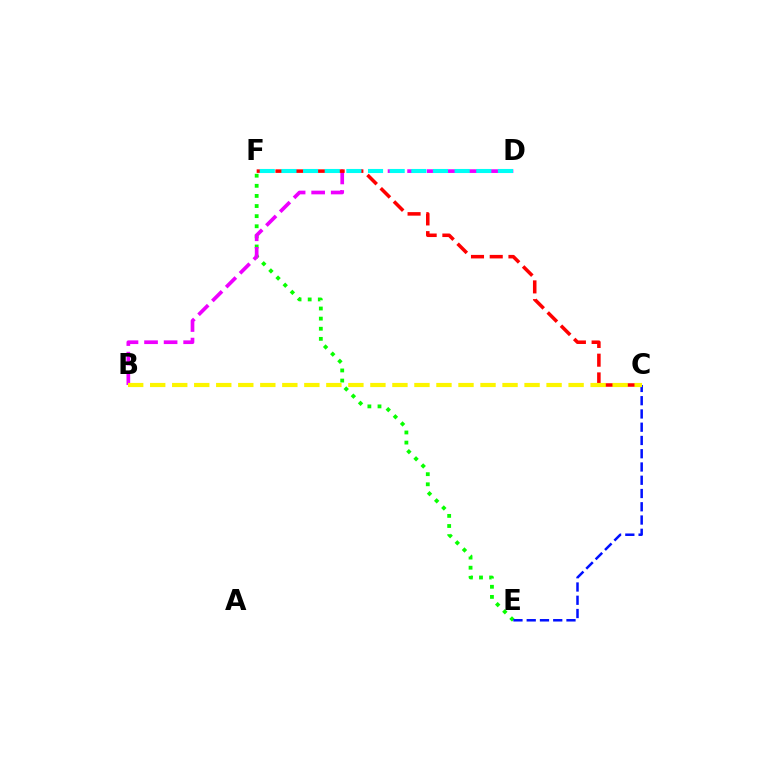{('E', 'F'): [{'color': '#08ff00', 'line_style': 'dotted', 'thickness': 2.75}], ('B', 'D'): [{'color': '#ee00ff', 'line_style': 'dashed', 'thickness': 2.66}], ('C', 'E'): [{'color': '#0010ff', 'line_style': 'dashed', 'thickness': 1.8}], ('C', 'F'): [{'color': '#ff0000', 'line_style': 'dashed', 'thickness': 2.54}], ('D', 'F'): [{'color': '#00fff6', 'line_style': 'dashed', 'thickness': 2.94}], ('B', 'C'): [{'color': '#fcf500', 'line_style': 'dashed', 'thickness': 2.99}]}